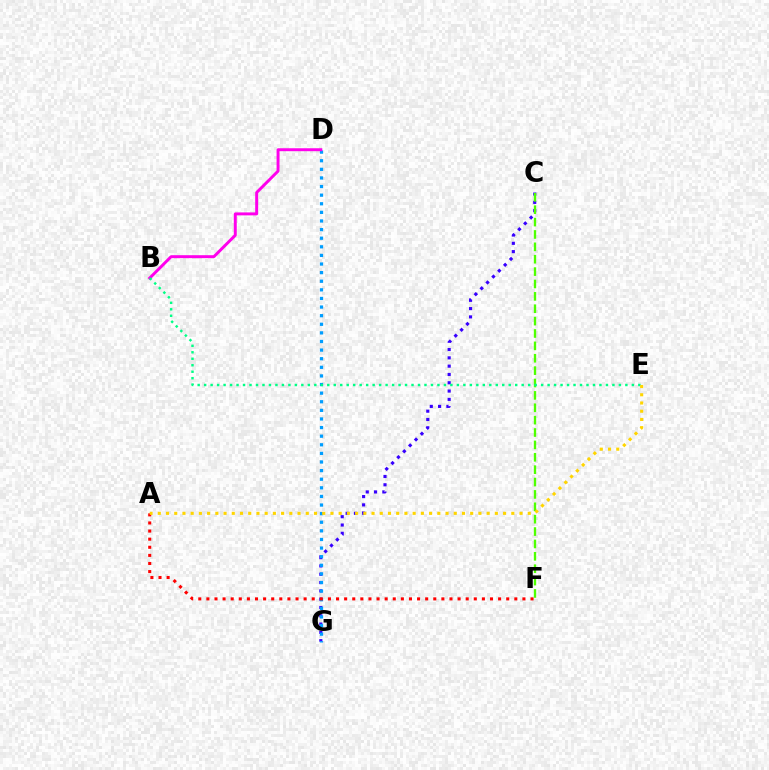{('C', 'G'): [{'color': '#3700ff', 'line_style': 'dotted', 'thickness': 2.26}], ('D', 'G'): [{'color': '#009eff', 'line_style': 'dotted', 'thickness': 2.34}], ('B', 'D'): [{'color': '#ff00ed', 'line_style': 'solid', 'thickness': 2.12}], ('A', 'F'): [{'color': '#ff0000', 'line_style': 'dotted', 'thickness': 2.2}], ('C', 'F'): [{'color': '#4fff00', 'line_style': 'dashed', 'thickness': 1.68}], ('B', 'E'): [{'color': '#00ff86', 'line_style': 'dotted', 'thickness': 1.76}], ('A', 'E'): [{'color': '#ffd500', 'line_style': 'dotted', 'thickness': 2.23}]}